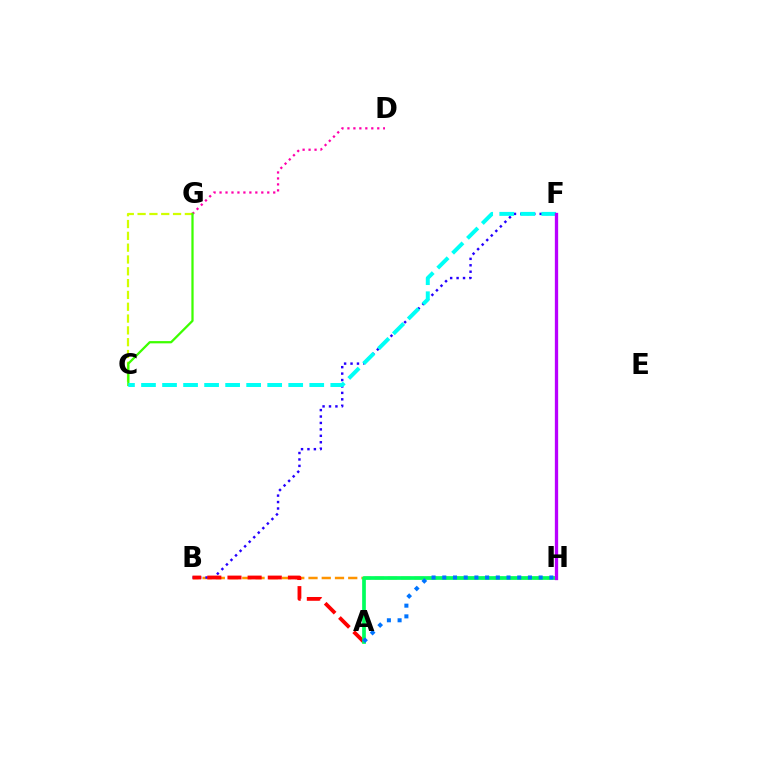{('C', 'G'): [{'color': '#d1ff00', 'line_style': 'dashed', 'thickness': 1.61}, {'color': '#3dff00', 'line_style': 'solid', 'thickness': 1.62}], ('B', 'H'): [{'color': '#ff9400', 'line_style': 'dashed', 'thickness': 1.8}], ('B', 'F'): [{'color': '#2500ff', 'line_style': 'dotted', 'thickness': 1.75}], ('A', 'B'): [{'color': '#ff0000', 'line_style': 'dashed', 'thickness': 2.74}], ('D', 'G'): [{'color': '#ff00ac', 'line_style': 'dotted', 'thickness': 1.62}], ('A', 'H'): [{'color': '#00ff5c', 'line_style': 'solid', 'thickness': 2.67}, {'color': '#0074ff', 'line_style': 'dotted', 'thickness': 2.91}], ('C', 'F'): [{'color': '#00fff6', 'line_style': 'dashed', 'thickness': 2.86}], ('F', 'H'): [{'color': '#b900ff', 'line_style': 'solid', 'thickness': 2.38}]}